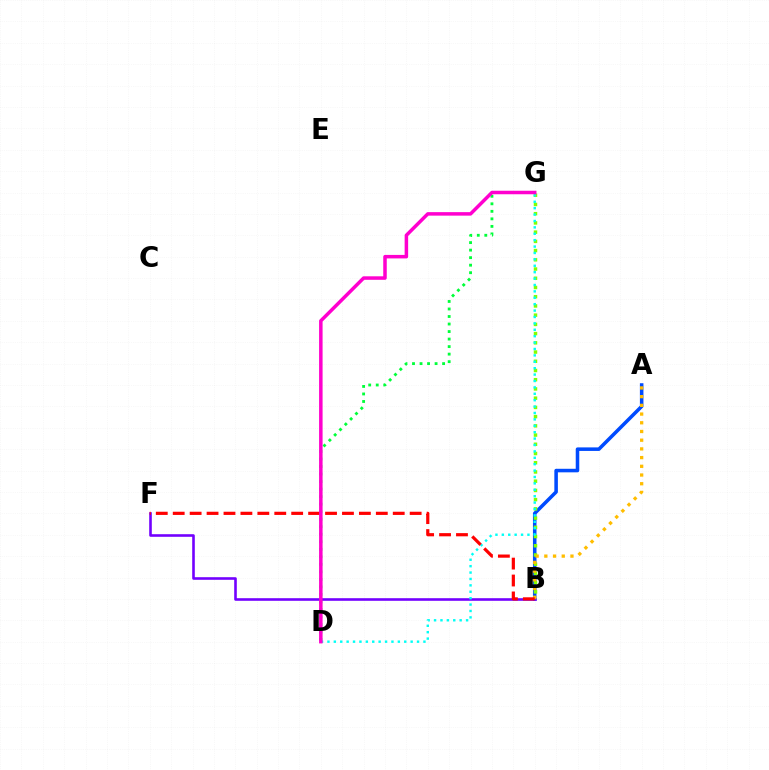{('A', 'B'): [{'color': '#004bff', 'line_style': 'solid', 'thickness': 2.55}, {'color': '#ffbd00', 'line_style': 'dotted', 'thickness': 2.37}], ('B', 'F'): [{'color': '#7200ff', 'line_style': 'solid', 'thickness': 1.87}, {'color': '#ff0000', 'line_style': 'dashed', 'thickness': 2.3}], ('B', 'G'): [{'color': '#84ff00', 'line_style': 'dotted', 'thickness': 2.51}], ('D', 'G'): [{'color': '#00ff39', 'line_style': 'dotted', 'thickness': 2.04}, {'color': '#00fff6', 'line_style': 'dotted', 'thickness': 1.74}, {'color': '#ff00cf', 'line_style': 'solid', 'thickness': 2.52}]}